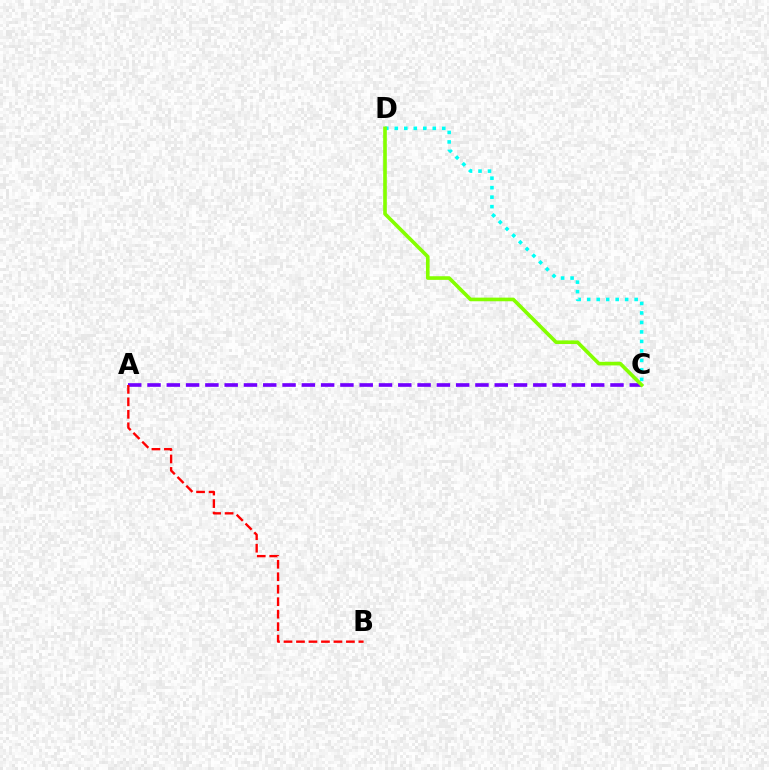{('C', 'D'): [{'color': '#00fff6', 'line_style': 'dotted', 'thickness': 2.58}, {'color': '#84ff00', 'line_style': 'solid', 'thickness': 2.62}], ('A', 'C'): [{'color': '#7200ff', 'line_style': 'dashed', 'thickness': 2.62}], ('A', 'B'): [{'color': '#ff0000', 'line_style': 'dashed', 'thickness': 1.7}]}